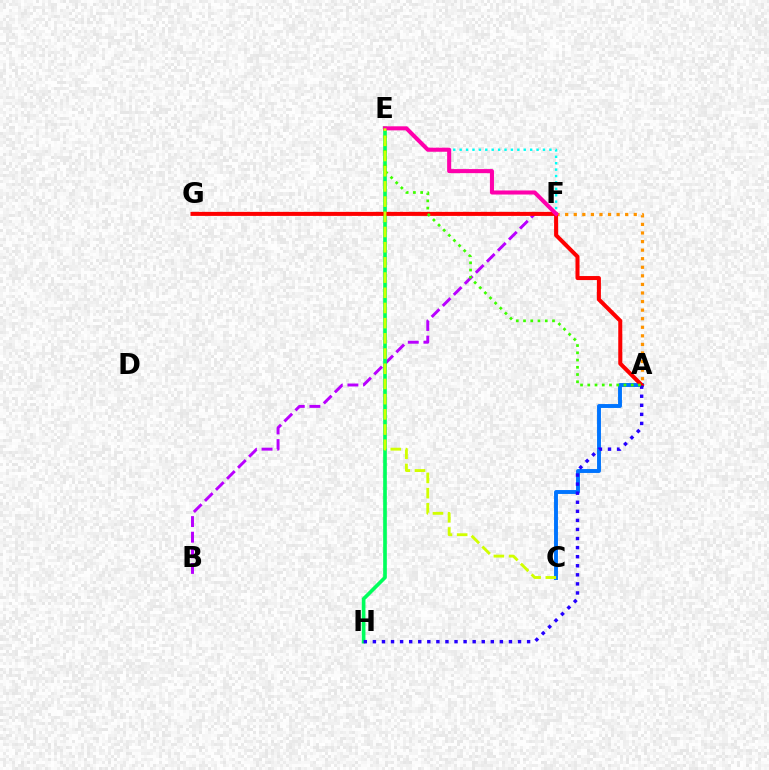{('A', 'F'): [{'color': '#ff9400', 'line_style': 'dotted', 'thickness': 2.33}], ('B', 'F'): [{'color': '#b900ff', 'line_style': 'dashed', 'thickness': 2.12}], ('A', 'C'): [{'color': '#0074ff', 'line_style': 'solid', 'thickness': 2.81}], ('E', 'H'): [{'color': '#00ff5c', 'line_style': 'solid', 'thickness': 2.64}], ('E', 'F'): [{'color': '#00fff6', 'line_style': 'dotted', 'thickness': 1.74}, {'color': '#ff00ac', 'line_style': 'solid', 'thickness': 2.92}], ('A', 'G'): [{'color': '#ff0000', 'line_style': 'solid', 'thickness': 2.9}], ('A', 'H'): [{'color': '#2500ff', 'line_style': 'dotted', 'thickness': 2.46}], ('A', 'E'): [{'color': '#3dff00', 'line_style': 'dotted', 'thickness': 1.97}], ('C', 'E'): [{'color': '#d1ff00', 'line_style': 'dashed', 'thickness': 2.06}]}